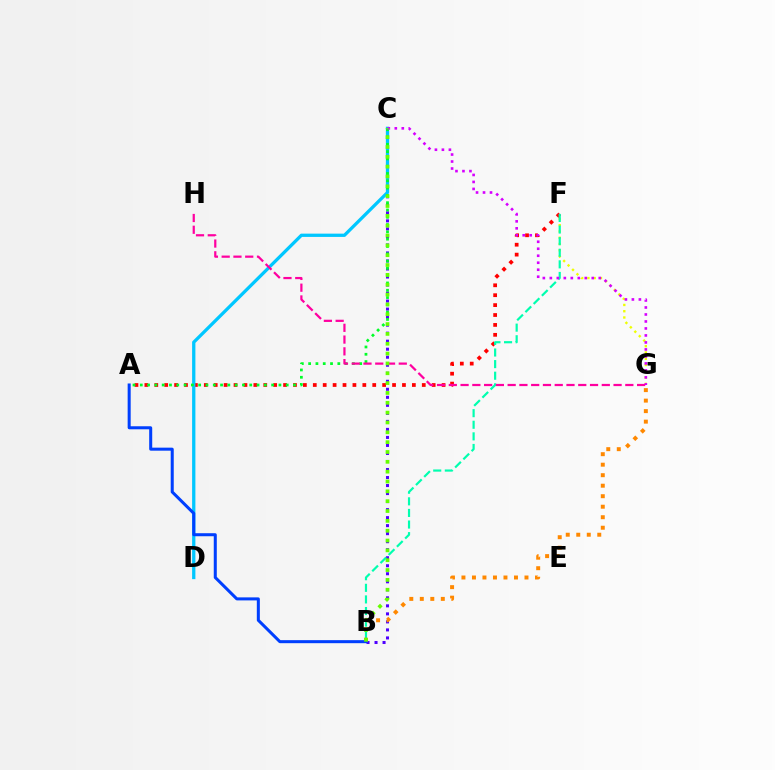{('F', 'G'): [{'color': '#eeff00', 'line_style': 'dotted', 'thickness': 1.7}], ('B', 'C'): [{'color': '#4f00ff', 'line_style': 'dotted', 'thickness': 2.18}, {'color': '#66ff00', 'line_style': 'dotted', 'thickness': 2.67}], ('A', 'F'): [{'color': '#ff0000', 'line_style': 'dotted', 'thickness': 2.69}], ('B', 'F'): [{'color': '#00ffaf', 'line_style': 'dashed', 'thickness': 1.58}], ('C', 'D'): [{'color': '#00c7ff', 'line_style': 'solid', 'thickness': 2.36}], ('B', 'G'): [{'color': '#ff8800', 'line_style': 'dotted', 'thickness': 2.85}], ('A', 'B'): [{'color': '#003fff', 'line_style': 'solid', 'thickness': 2.18}], ('A', 'C'): [{'color': '#00ff27', 'line_style': 'dotted', 'thickness': 1.98}], ('C', 'G'): [{'color': '#d600ff', 'line_style': 'dotted', 'thickness': 1.9}], ('G', 'H'): [{'color': '#ff00a0', 'line_style': 'dashed', 'thickness': 1.6}]}